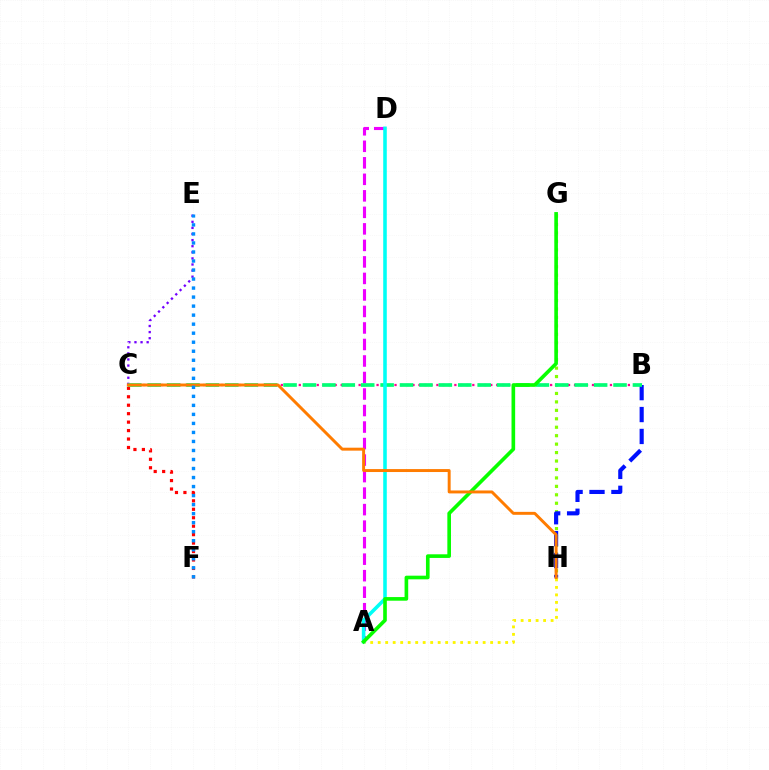{('G', 'H'): [{'color': '#84ff00', 'line_style': 'dotted', 'thickness': 2.29}], ('A', 'D'): [{'color': '#ee00ff', 'line_style': 'dashed', 'thickness': 2.24}, {'color': '#00fff6', 'line_style': 'solid', 'thickness': 2.57}], ('A', 'H'): [{'color': '#fcf500', 'line_style': 'dotted', 'thickness': 2.04}], ('C', 'F'): [{'color': '#ff0000', 'line_style': 'dotted', 'thickness': 2.3}], ('B', 'C'): [{'color': '#ff0094', 'line_style': 'dotted', 'thickness': 1.63}, {'color': '#00ff74', 'line_style': 'dashed', 'thickness': 2.64}], ('C', 'E'): [{'color': '#7200ff', 'line_style': 'dotted', 'thickness': 1.66}], ('B', 'H'): [{'color': '#0010ff', 'line_style': 'dashed', 'thickness': 2.98}], ('A', 'G'): [{'color': '#08ff00', 'line_style': 'solid', 'thickness': 2.62}], ('C', 'H'): [{'color': '#ff7c00', 'line_style': 'solid', 'thickness': 2.12}], ('E', 'F'): [{'color': '#008cff', 'line_style': 'dotted', 'thickness': 2.45}]}